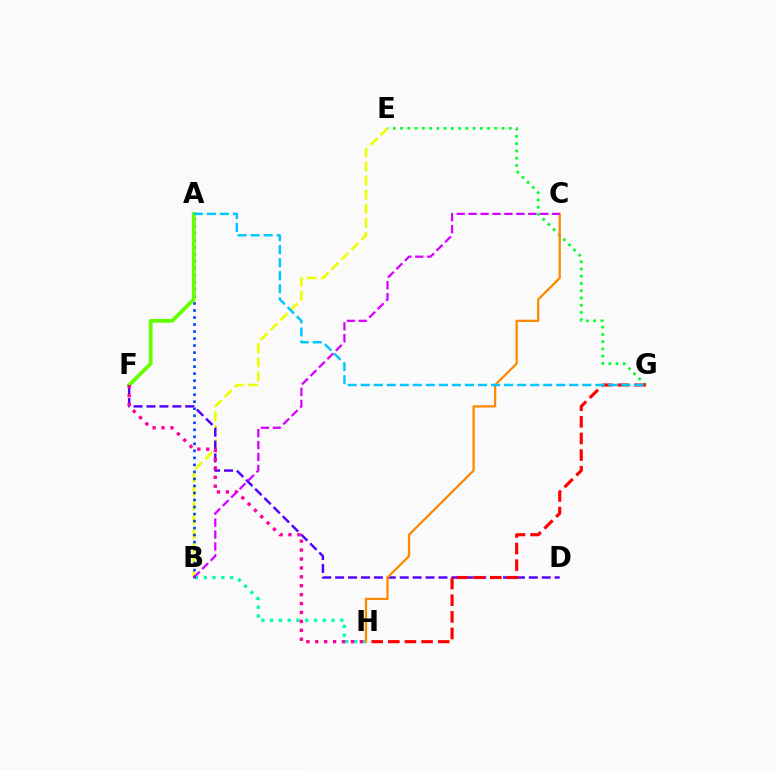{('E', 'G'): [{'color': '#00ff27', 'line_style': 'dotted', 'thickness': 1.97}], ('B', 'H'): [{'color': '#00ffaf', 'line_style': 'dotted', 'thickness': 2.38}], ('B', 'E'): [{'color': '#eeff00', 'line_style': 'dashed', 'thickness': 1.91}], ('A', 'B'): [{'color': '#003fff', 'line_style': 'dotted', 'thickness': 1.91}], ('A', 'F'): [{'color': '#66ff00', 'line_style': 'solid', 'thickness': 2.74}], ('D', 'F'): [{'color': '#4f00ff', 'line_style': 'dashed', 'thickness': 1.75}], ('G', 'H'): [{'color': '#ff0000', 'line_style': 'dashed', 'thickness': 2.26}], ('F', 'H'): [{'color': '#ff00a0', 'line_style': 'dotted', 'thickness': 2.42}], ('C', 'H'): [{'color': '#ff8800', 'line_style': 'solid', 'thickness': 1.62}], ('A', 'G'): [{'color': '#00c7ff', 'line_style': 'dashed', 'thickness': 1.77}], ('B', 'C'): [{'color': '#d600ff', 'line_style': 'dashed', 'thickness': 1.62}]}